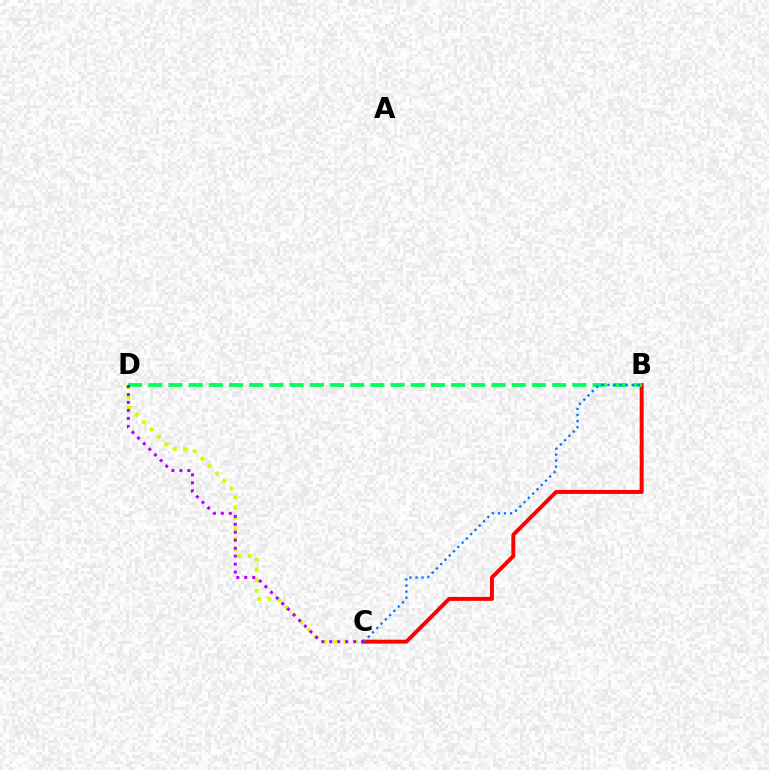{('C', 'D'): [{'color': '#d1ff00', 'line_style': 'dotted', 'thickness': 2.84}, {'color': '#b900ff', 'line_style': 'dotted', 'thickness': 2.16}], ('B', 'C'): [{'color': '#ff0000', 'line_style': 'solid', 'thickness': 2.84}, {'color': '#0074ff', 'line_style': 'dotted', 'thickness': 1.65}], ('B', 'D'): [{'color': '#00ff5c', 'line_style': 'dashed', 'thickness': 2.74}]}